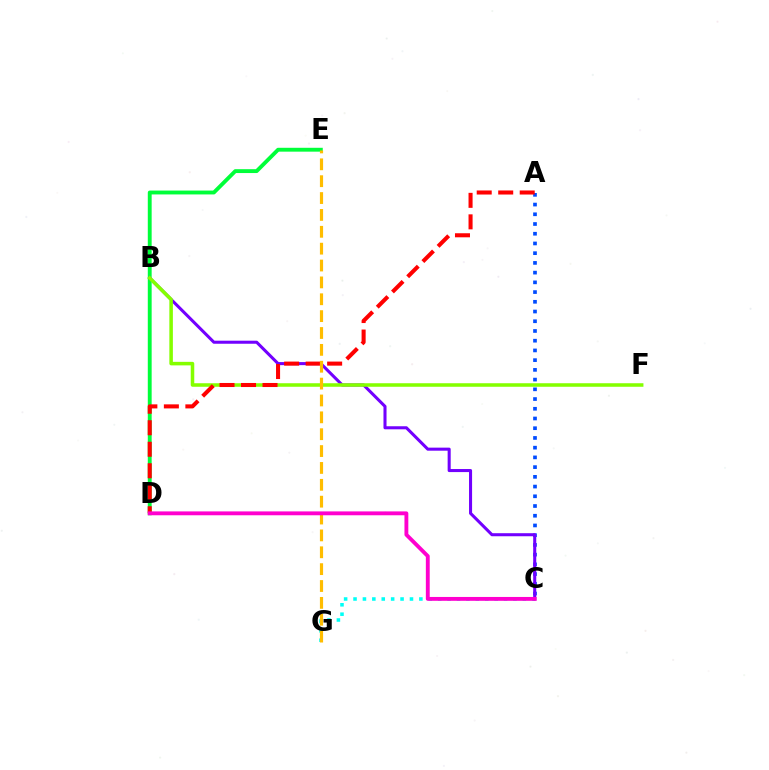{('A', 'C'): [{'color': '#004bff', 'line_style': 'dotted', 'thickness': 2.64}], ('D', 'E'): [{'color': '#00ff39', 'line_style': 'solid', 'thickness': 2.78}], ('C', 'G'): [{'color': '#00fff6', 'line_style': 'dotted', 'thickness': 2.56}], ('B', 'C'): [{'color': '#7200ff', 'line_style': 'solid', 'thickness': 2.2}], ('B', 'F'): [{'color': '#84ff00', 'line_style': 'solid', 'thickness': 2.54}], ('A', 'D'): [{'color': '#ff0000', 'line_style': 'dashed', 'thickness': 2.92}], ('E', 'G'): [{'color': '#ffbd00', 'line_style': 'dashed', 'thickness': 2.29}], ('C', 'D'): [{'color': '#ff00cf', 'line_style': 'solid', 'thickness': 2.78}]}